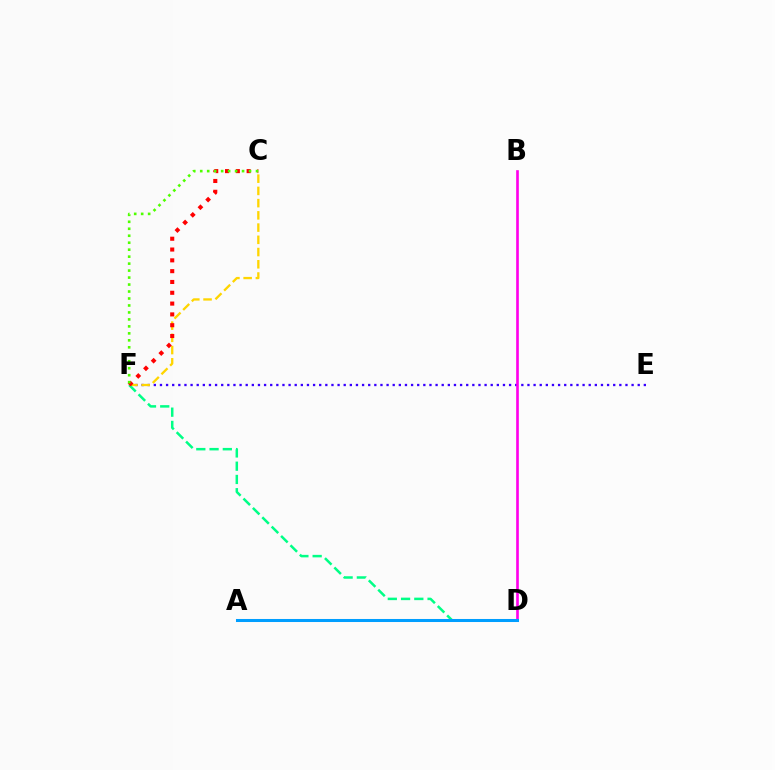{('E', 'F'): [{'color': '#3700ff', 'line_style': 'dotted', 'thickness': 1.66}], ('B', 'D'): [{'color': '#ff00ed', 'line_style': 'solid', 'thickness': 1.91}], ('C', 'F'): [{'color': '#ffd500', 'line_style': 'dashed', 'thickness': 1.66}, {'color': '#ff0000', 'line_style': 'dotted', 'thickness': 2.94}, {'color': '#4fff00', 'line_style': 'dotted', 'thickness': 1.89}], ('D', 'F'): [{'color': '#00ff86', 'line_style': 'dashed', 'thickness': 1.8}], ('A', 'D'): [{'color': '#009eff', 'line_style': 'solid', 'thickness': 2.19}]}